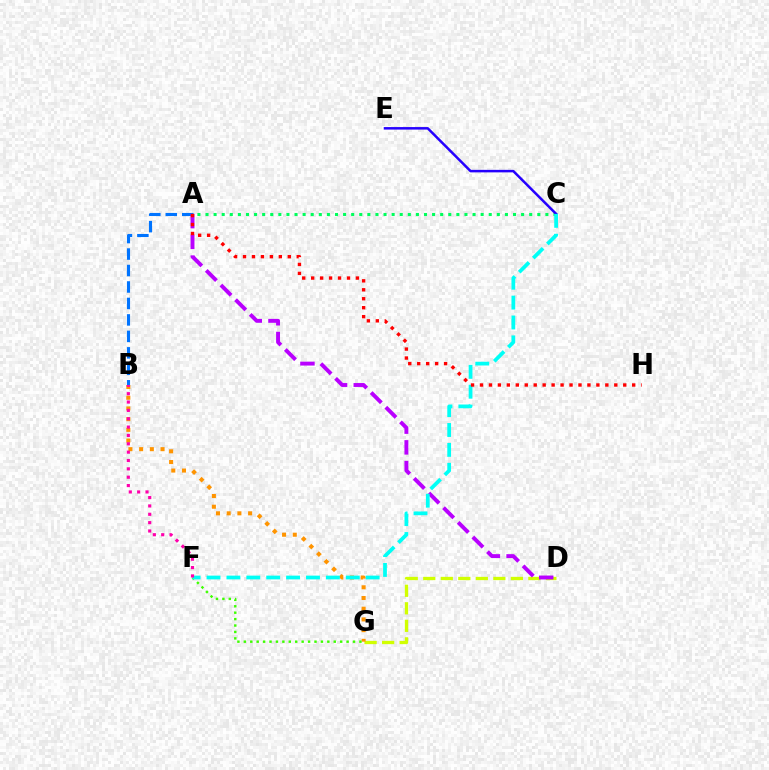{('D', 'G'): [{'color': '#d1ff00', 'line_style': 'dashed', 'thickness': 2.38}], ('A', 'B'): [{'color': '#0074ff', 'line_style': 'dashed', 'thickness': 2.24}], ('B', 'G'): [{'color': '#ff9400', 'line_style': 'dotted', 'thickness': 2.91}], ('A', 'C'): [{'color': '#00ff5c', 'line_style': 'dotted', 'thickness': 2.2}], ('A', 'D'): [{'color': '#b900ff', 'line_style': 'dashed', 'thickness': 2.82}], ('F', 'G'): [{'color': '#3dff00', 'line_style': 'dotted', 'thickness': 1.75}], ('C', 'E'): [{'color': '#2500ff', 'line_style': 'solid', 'thickness': 1.81}], ('C', 'F'): [{'color': '#00fff6', 'line_style': 'dashed', 'thickness': 2.7}], ('B', 'F'): [{'color': '#ff00ac', 'line_style': 'dotted', 'thickness': 2.27}], ('A', 'H'): [{'color': '#ff0000', 'line_style': 'dotted', 'thickness': 2.43}]}